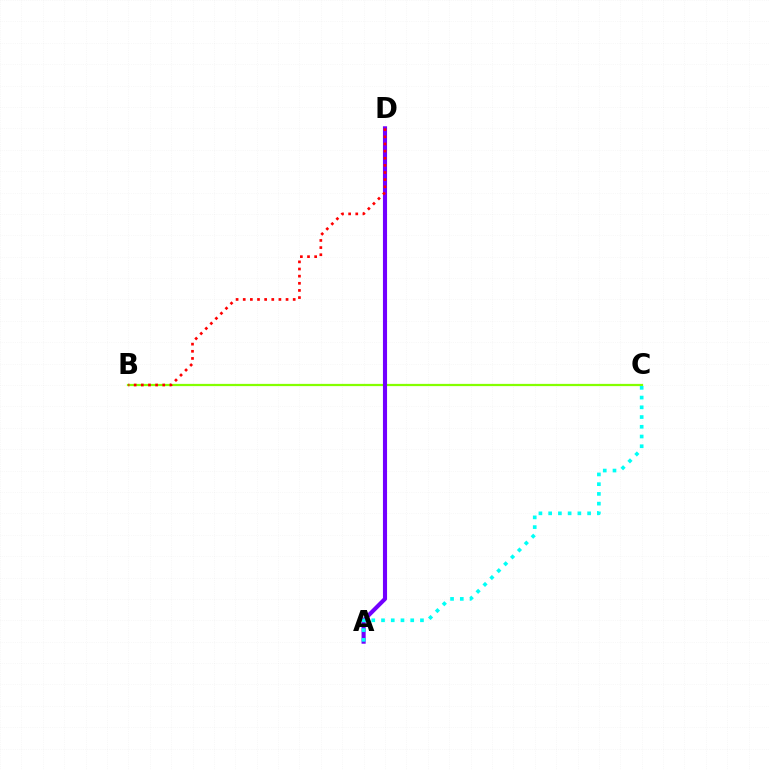{('B', 'C'): [{'color': '#84ff00', 'line_style': 'solid', 'thickness': 1.61}], ('A', 'D'): [{'color': '#7200ff', 'line_style': 'solid', 'thickness': 2.96}], ('A', 'C'): [{'color': '#00fff6', 'line_style': 'dotted', 'thickness': 2.65}], ('B', 'D'): [{'color': '#ff0000', 'line_style': 'dotted', 'thickness': 1.94}]}